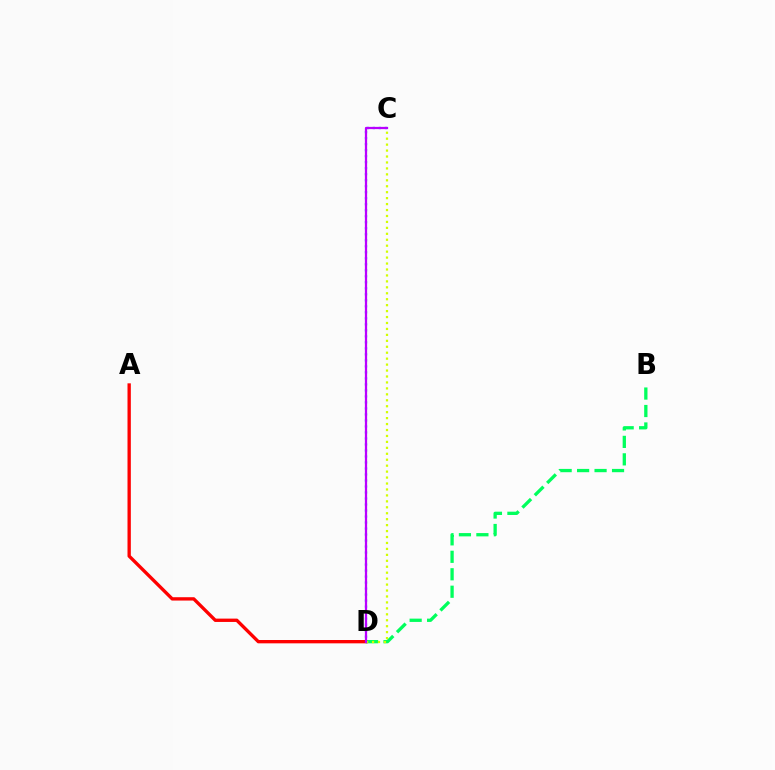{('C', 'D'): [{'color': '#0074ff', 'line_style': 'dotted', 'thickness': 1.63}, {'color': '#d1ff00', 'line_style': 'dotted', 'thickness': 1.62}, {'color': '#b900ff', 'line_style': 'solid', 'thickness': 1.62}], ('A', 'D'): [{'color': '#ff0000', 'line_style': 'solid', 'thickness': 2.4}], ('B', 'D'): [{'color': '#00ff5c', 'line_style': 'dashed', 'thickness': 2.37}]}